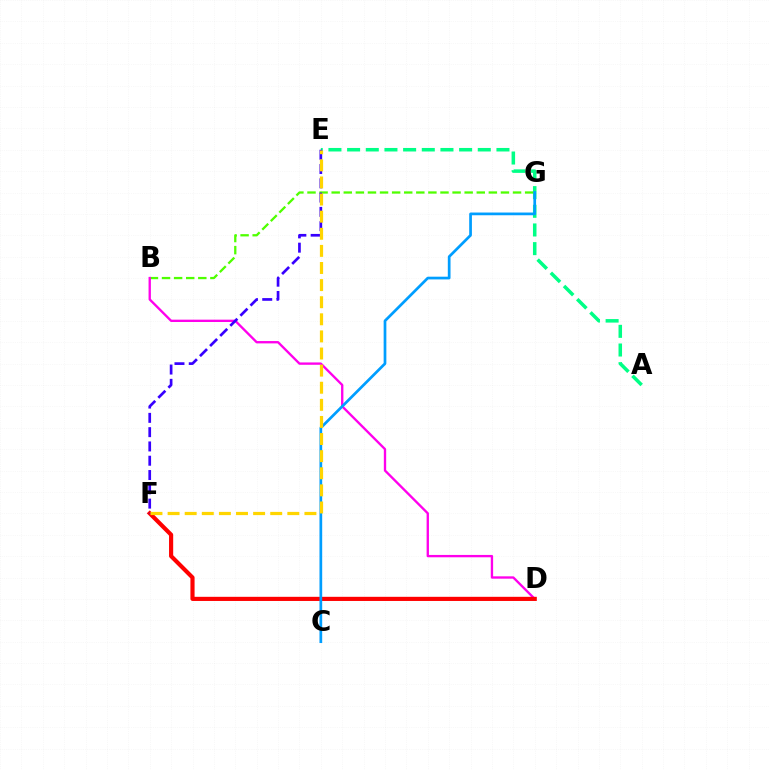{('A', 'E'): [{'color': '#00ff86', 'line_style': 'dashed', 'thickness': 2.54}], ('B', 'G'): [{'color': '#4fff00', 'line_style': 'dashed', 'thickness': 1.64}], ('B', 'D'): [{'color': '#ff00ed', 'line_style': 'solid', 'thickness': 1.69}], ('D', 'F'): [{'color': '#ff0000', 'line_style': 'solid', 'thickness': 2.99}], ('C', 'G'): [{'color': '#009eff', 'line_style': 'solid', 'thickness': 1.96}], ('E', 'F'): [{'color': '#3700ff', 'line_style': 'dashed', 'thickness': 1.94}, {'color': '#ffd500', 'line_style': 'dashed', 'thickness': 2.32}]}